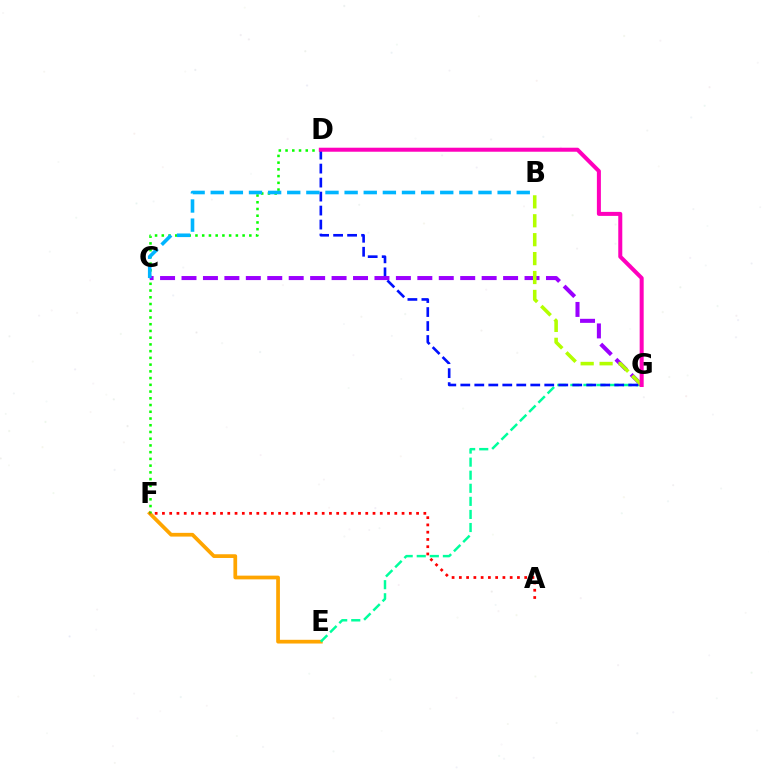{('E', 'F'): [{'color': '#ffa500', 'line_style': 'solid', 'thickness': 2.68}], ('E', 'G'): [{'color': '#00ff9d', 'line_style': 'dashed', 'thickness': 1.78}], ('D', 'F'): [{'color': '#08ff00', 'line_style': 'dotted', 'thickness': 1.83}], ('D', 'G'): [{'color': '#0010ff', 'line_style': 'dashed', 'thickness': 1.9}, {'color': '#ff00bd', 'line_style': 'solid', 'thickness': 2.89}], ('C', 'G'): [{'color': '#9b00ff', 'line_style': 'dashed', 'thickness': 2.91}], ('B', 'G'): [{'color': '#b3ff00', 'line_style': 'dashed', 'thickness': 2.57}], ('A', 'F'): [{'color': '#ff0000', 'line_style': 'dotted', 'thickness': 1.97}], ('B', 'C'): [{'color': '#00b5ff', 'line_style': 'dashed', 'thickness': 2.6}]}